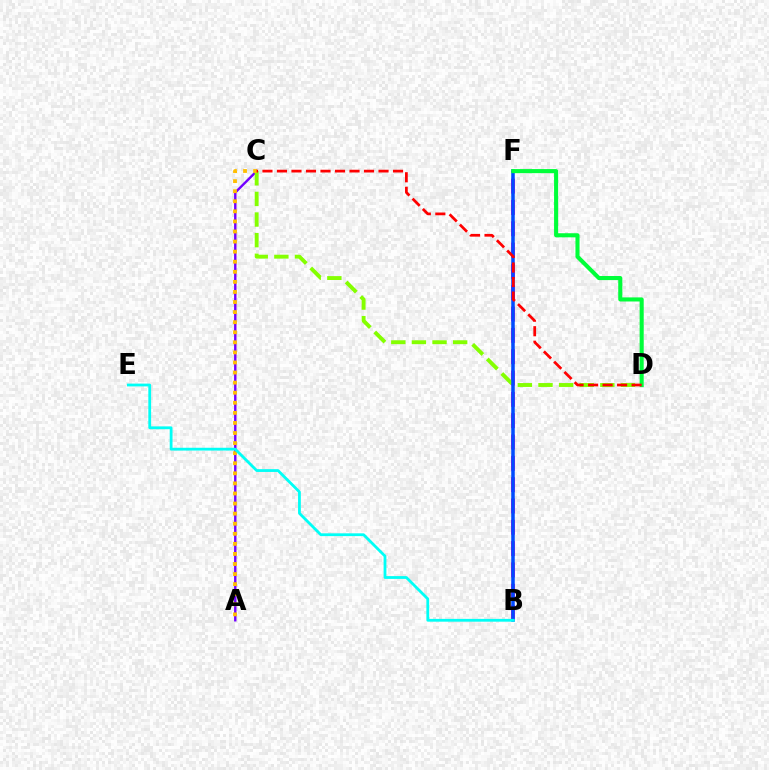{('B', 'F'): [{'color': '#ff00cf', 'line_style': 'dashed', 'thickness': 2.9}, {'color': '#004bff', 'line_style': 'solid', 'thickness': 2.53}], ('A', 'C'): [{'color': '#7200ff', 'line_style': 'solid', 'thickness': 1.73}, {'color': '#ffbd00', 'line_style': 'dotted', 'thickness': 2.74}], ('C', 'D'): [{'color': '#84ff00', 'line_style': 'dashed', 'thickness': 2.8}, {'color': '#ff0000', 'line_style': 'dashed', 'thickness': 1.97}], ('D', 'F'): [{'color': '#00ff39', 'line_style': 'solid', 'thickness': 2.94}], ('B', 'E'): [{'color': '#00fff6', 'line_style': 'solid', 'thickness': 2.01}]}